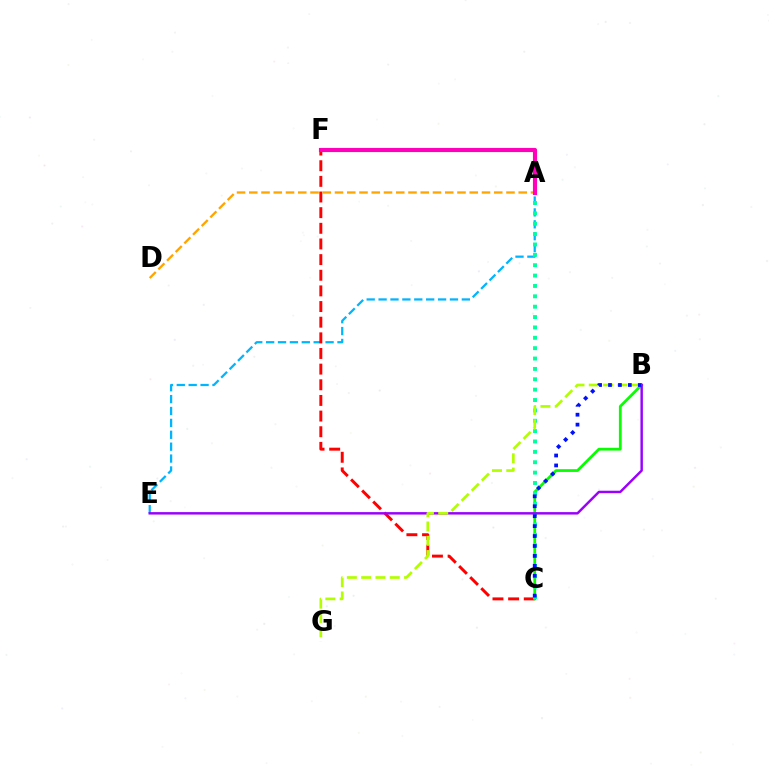{('A', 'E'): [{'color': '#00b5ff', 'line_style': 'dashed', 'thickness': 1.62}], ('C', 'F'): [{'color': '#ff0000', 'line_style': 'dashed', 'thickness': 2.13}], ('B', 'C'): [{'color': '#08ff00', 'line_style': 'solid', 'thickness': 1.99}, {'color': '#0010ff', 'line_style': 'dotted', 'thickness': 2.7}], ('A', 'D'): [{'color': '#ffa500', 'line_style': 'dashed', 'thickness': 1.66}], ('A', 'C'): [{'color': '#00ff9d', 'line_style': 'dotted', 'thickness': 2.82}], ('B', 'E'): [{'color': '#9b00ff', 'line_style': 'solid', 'thickness': 1.76}], ('B', 'G'): [{'color': '#b3ff00', 'line_style': 'dashed', 'thickness': 1.94}], ('A', 'F'): [{'color': '#ff00bd', 'line_style': 'solid', 'thickness': 2.98}]}